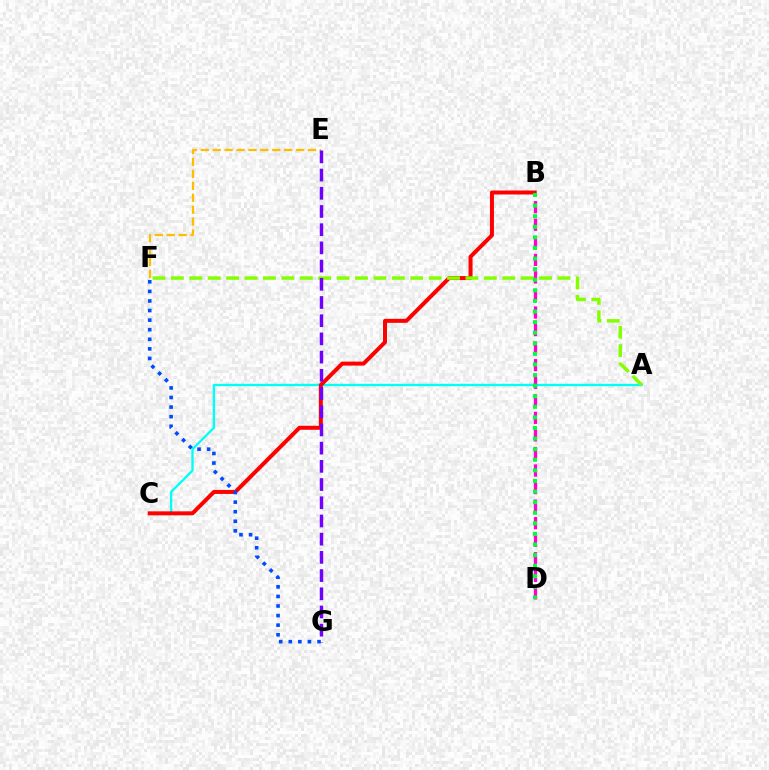{('A', 'C'): [{'color': '#00fff6', 'line_style': 'solid', 'thickness': 1.68}], ('B', 'C'): [{'color': '#ff0000', 'line_style': 'solid', 'thickness': 2.87}], ('E', 'F'): [{'color': '#ffbd00', 'line_style': 'dashed', 'thickness': 1.62}], ('A', 'F'): [{'color': '#84ff00', 'line_style': 'dashed', 'thickness': 2.5}], ('B', 'D'): [{'color': '#ff00cf', 'line_style': 'dashed', 'thickness': 2.38}, {'color': '#00ff39', 'line_style': 'dotted', 'thickness': 2.88}], ('F', 'G'): [{'color': '#004bff', 'line_style': 'dotted', 'thickness': 2.6}], ('E', 'G'): [{'color': '#7200ff', 'line_style': 'dashed', 'thickness': 2.47}]}